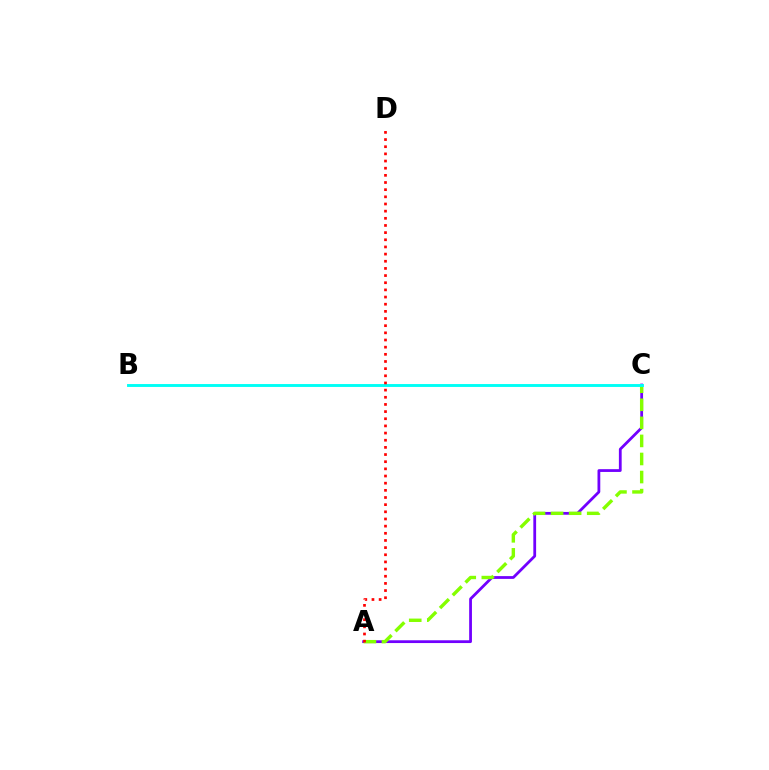{('A', 'C'): [{'color': '#7200ff', 'line_style': 'solid', 'thickness': 2.0}, {'color': '#84ff00', 'line_style': 'dashed', 'thickness': 2.45}], ('B', 'C'): [{'color': '#00fff6', 'line_style': 'solid', 'thickness': 2.09}], ('A', 'D'): [{'color': '#ff0000', 'line_style': 'dotted', 'thickness': 1.95}]}